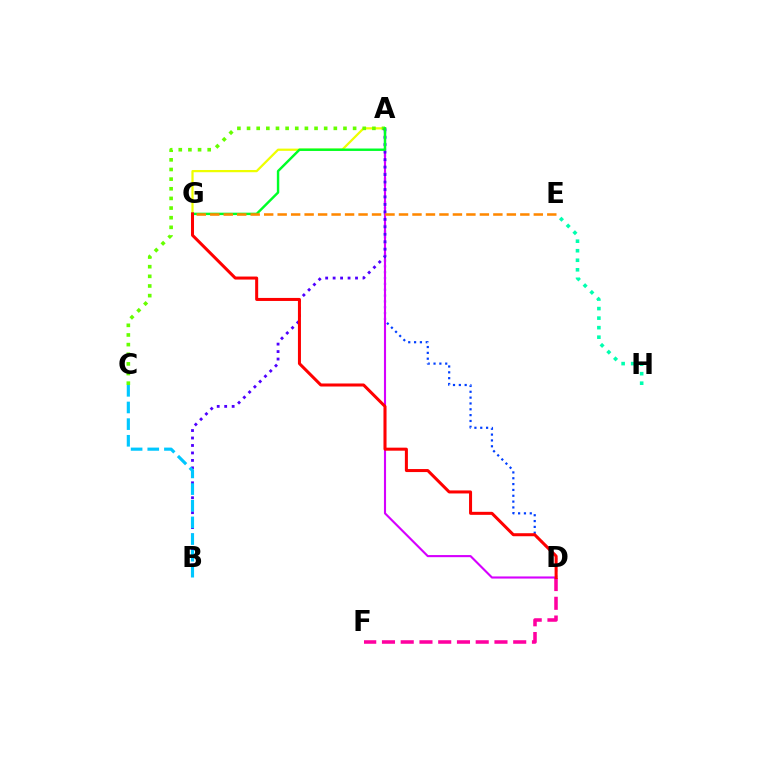{('A', 'D'): [{'color': '#003fff', 'line_style': 'dotted', 'thickness': 1.59}, {'color': '#d600ff', 'line_style': 'solid', 'thickness': 1.53}], ('D', 'F'): [{'color': '#ff00a0', 'line_style': 'dashed', 'thickness': 2.55}], ('A', 'G'): [{'color': '#eeff00', 'line_style': 'solid', 'thickness': 1.61}, {'color': '#00ff27', 'line_style': 'solid', 'thickness': 1.75}], ('A', 'C'): [{'color': '#66ff00', 'line_style': 'dotted', 'thickness': 2.62}], ('A', 'B'): [{'color': '#4f00ff', 'line_style': 'dotted', 'thickness': 2.03}], ('E', 'H'): [{'color': '#00ffaf', 'line_style': 'dotted', 'thickness': 2.59}], ('E', 'G'): [{'color': '#ff8800', 'line_style': 'dashed', 'thickness': 1.83}], ('B', 'C'): [{'color': '#00c7ff', 'line_style': 'dashed', 'thickness': 2.26}], ('D', 'G'): [{'color': '#ff0000', 'line_style': 'solid', 'thickness': 2.18}]}